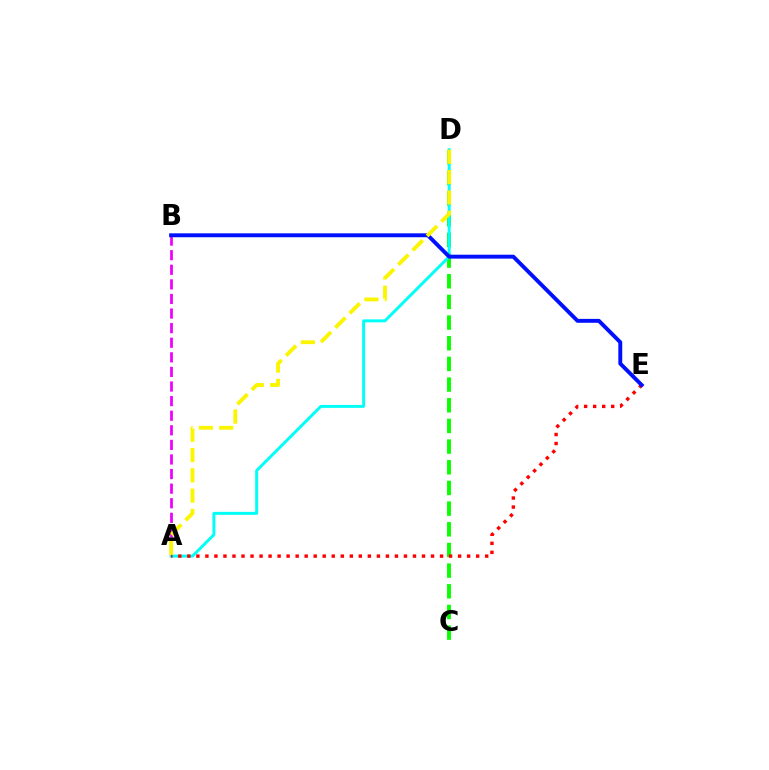{('C', 'D'): [{'color': '#08ff00', 'line_style': 'dashed', 'thickness': 2.81}], ('A', 'D'): [{'color': '#00fff6', 'line_style': 'solid', 'thickness': 2.13}, {'color': '#fcf500', 'line_style': 'dashed', 'thickness': 2.76}], ('A', 'E'): [{'color': '#ff0000', 'line_style': 'dotted', 'thickness': 2.45}], ('A', 'B'): [{'color': '#ee00ff', 'line_style': 'dashed', 'thickness': 1.98}], ('B', 'E'): [{'color': '#0010ff', 'line_style': 'solid', 'thickness': 2.81}]}